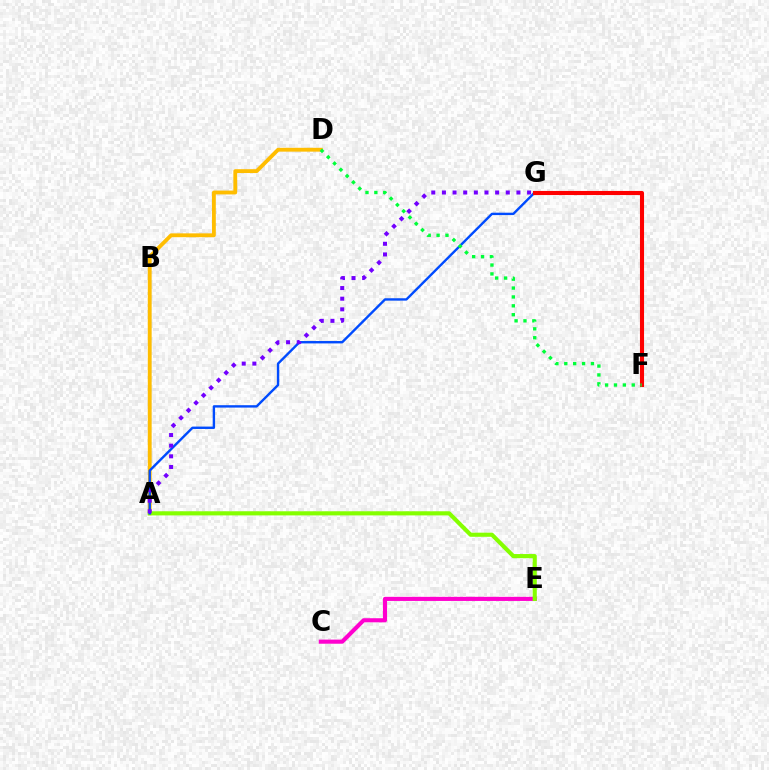{('A', 'B'): [{'color': '#00fff6', 'line_style': 'dotted', 'thickness': 1.57}], ('A', 'D'): [{'color': '#ffbd00', 'line_style': 'solid', 'thickness': 2.76}], ('C', 'E'): [{'color': '#ff00cf', 'line_style': 'solid', 'thickness': 2.96}], ('A', 'E'): [{'color': '#84ff00', 'line_style': 'solid', 'thickness': 2.98}], ('A', 'G'): [{'color': '#004bff', 'line_style': 'solid', 'thickness': 1.72}, {'color': '#7200ff', 'line_style': 'dotted', 'thickness': 2.89}], ('F', 'G'): [{'color': '#ff0000', 'line_style': 'solid', 'thickness': 2.94}], ('D', 'F'): [{'color': '#00ff39', 'line_style': 'dotted', 'thickness': 2.41}]}